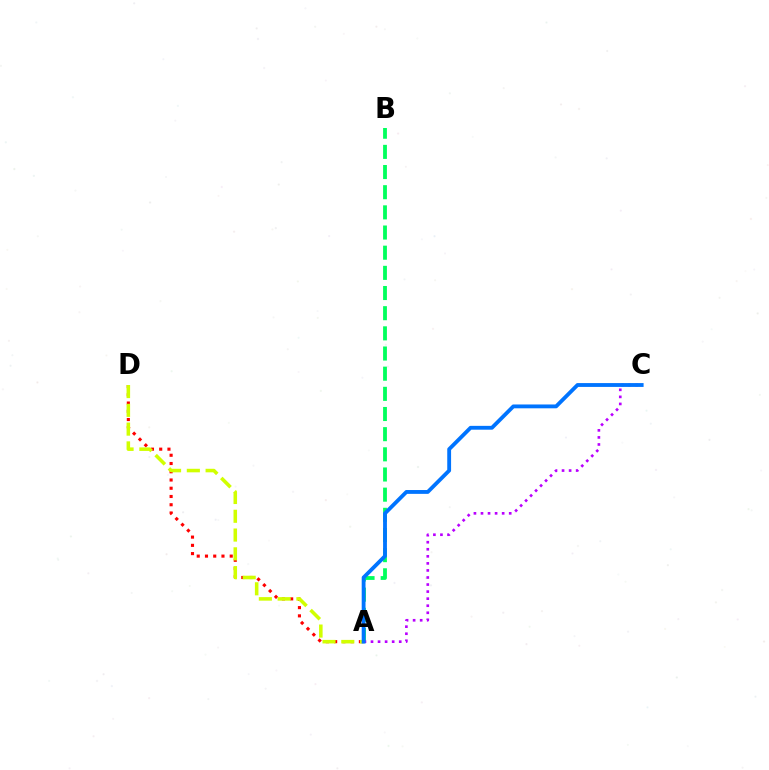{('A', 'B'): [{'color': '#00ff5c', 'line_style': 'dashed', 'thickness': 2.74}], ('A', 'D'): [{'color': '#ff0000', 'line_style': 'dotted', 'thickness': 2.24}, {'color': '#d1ff00', 'line_style': 'dashed', 'thickness': 2.55}], ('A', 'C'): [{'color': '#b900ff', 'line_style': 'dotted', 'thickness': 1.92}, {'color': '#0074ff', 'line_style': 'solid', 'thickness': 2.76}]}